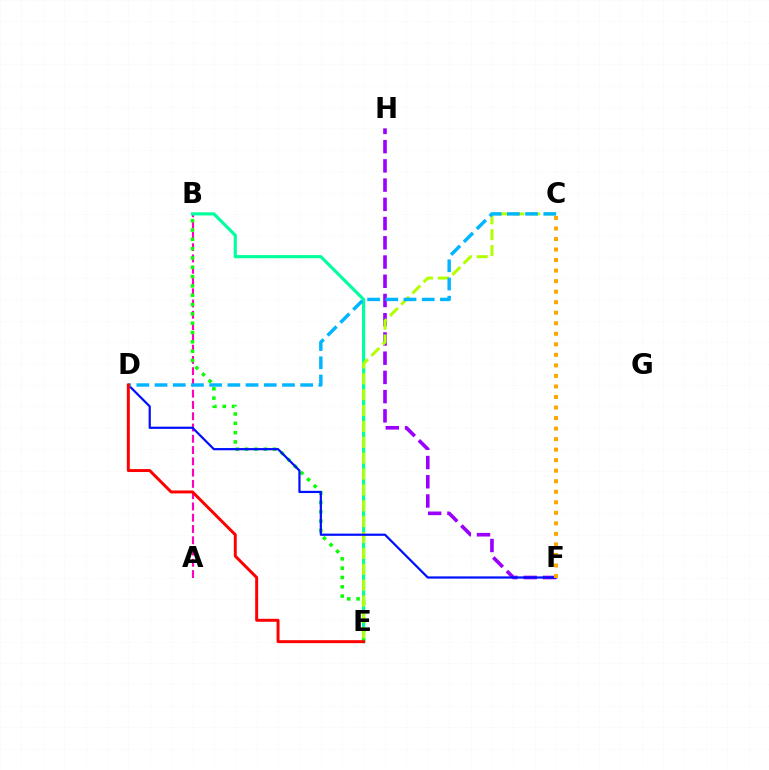{('A', 'B'): [{'color': '#ff00bd', 'line_style': 'dashed', 'thickness': 1.53}], ('F', 'H'): [{'color': '#9b00ff', 'line_style': 'dashed', 'thickness': 2.61}], ('B', 'E'): [{'color': '#00ff9d', 'line_style': 'solid', 'thickness': 2.27}, {'color': '#08ff00', 'line_style': 'dotted', 'thickness': 2.53}], ('C', 'E'): [{'color': '#b3ff00', 'line_style': 'dashed', 'thickness': 2.16}], ('D', 'F'): [{'color': '#0010ff', 'line_style': 'solid', 'thickness': 1.6}], ('C', 'D'): [{'color': '#00b5ff', 'line_style': 'dashed', 'thickness': 2.47}], ('D', 'E'): [{'color': '#ff0000', 'line_style': 'solid', 'thickness': 2.13}], ('C', 'F'): [{'color': '#ffa500', 'line_style': 'dotted', 'thickness': 2.86}]}